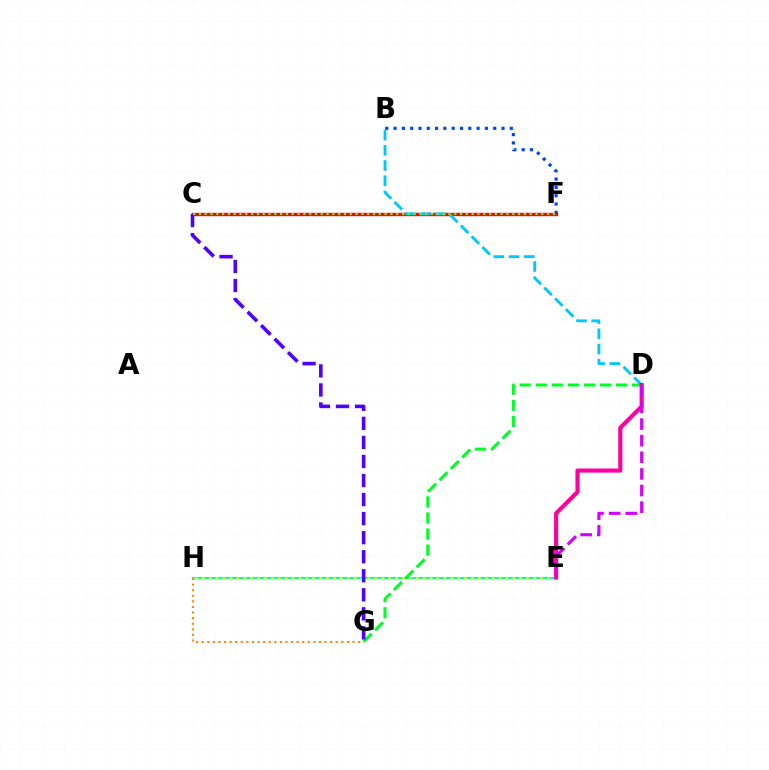{('E', 'H'): [{'color': '#00ffaf', 'line_style': 'solid', 'thickness': 1.54}, {'color': '#eeff00', 'line_style': 'dotted', 'thickness': 1.88}], ('G', 'H'): [{'color': '#ff8800', 'line_style': 'dotted', 'thickness': 1.52}], ('D', 'G'): [{'color': '#00ff27', 'line_style': 'dashed', 'thickness': 2.18}], ('C', 'F'): [{'color': '#ff0000', 'line_style': 'solid', 'thickness': 2.42}, {'color': '#66ff00', 'line_style': 'dotted', 'thickness': 1.58}], ('B', 'D'): [{'color': '#00c7ff', 'line_style': 'dashed', 'thickness': 2.07}], ('B', 'F'): [{'color': '#003fff', 'line_style': 'dotted', 'thickness': 2.26}], ('C', 'G'): [{'color': '#4f00ff', 'line_style': 'dashed', 'thickness': 2.59}], ('D', 'E'): [{'color': '#ff00a0', 'line_style': 'solid', 'thickness': 2.97}, {'color': '#d600ff', 'line_style': 'dashed', 'thickness': 2.26}]}